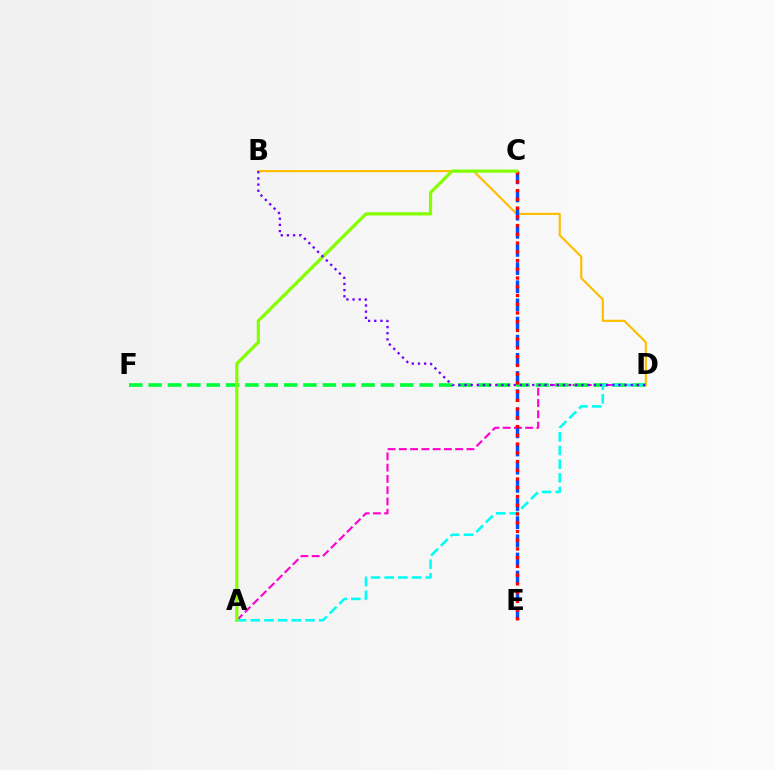{('A', 'D'): [{'color': '#ff00cf', 'line_style': 'dashed', 'thickness': 1.53}, {'color': '#00fff6', 'line_style': 'dashed', 'thickness': 1.86}], ('B', 'D'): [{'color': '#ffbd00', 'line_style': 'solid', 'thickness': 1.54}, {'color': '#7200ff', 'line_style': 'dotted', 'thickness': 1.67}], ('D', 'F'): [{'color': '#00ff39', 'line_style': 'dashed', 'thickness': 2.63}], ('C', 'E'): [{'color': '#004bff', 'line_style': 'dashed', 'thickness': 2.47}, {'color': '#ff0000', 'line_style': 'dotted', 'thickness': 2.37}], ('A', 'C'): [{'color': '#84ff00', 'line_style': 'solid', 'thickness': 2.3}]}